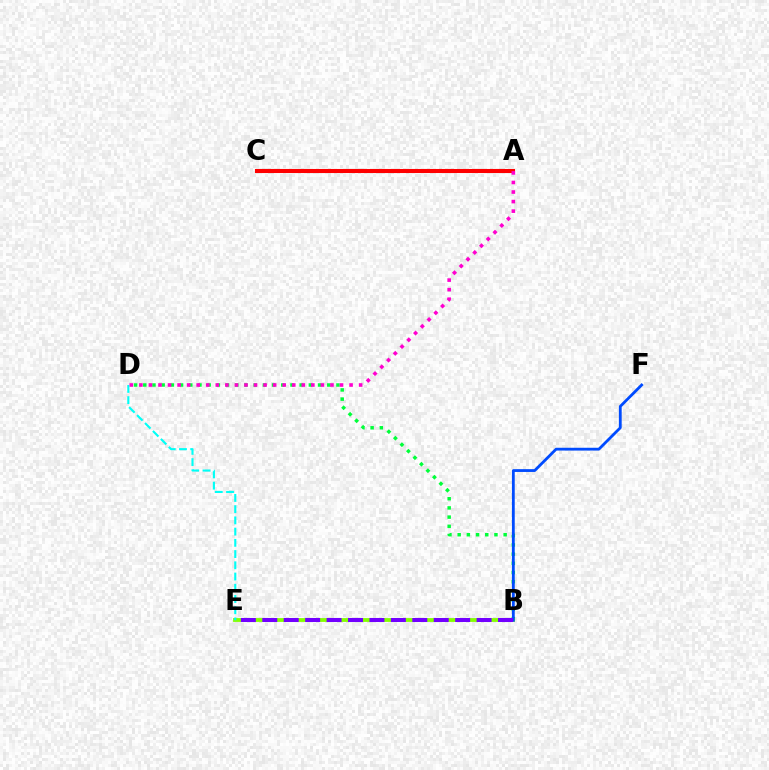{('B', 'D'): [{'color': '#00ff39', 'line_style': 'dotted', 'thickness': 2.5}], ('B', 'E'): [{'color': '#84ff00', 'line_style': 'solid', 'thickness': 2.74}, {'color': '#7200ff', 'line_style': 'dashed', 'thickness': 2.91}], ('B', 'F'): [{'color': '#004bff', 'line_style': 'solid', 'thickness': 2.02}], ('D', 'E'): [{'color': '#00fff6', 'line_style': 'dashed', 'thickness': 1.53}], ('A', 'C'): [{'color': '#ffbd00', 'line_style': 'dotted', 'thickness': 2.68}, {'color': '#ff0000', 'line_style': 'solid', 'thickness': 2.92}], ('A', 'D'): [{'color': '#ff00cf', 'line_style': 'dotted', 'thickness': 2.6}]}